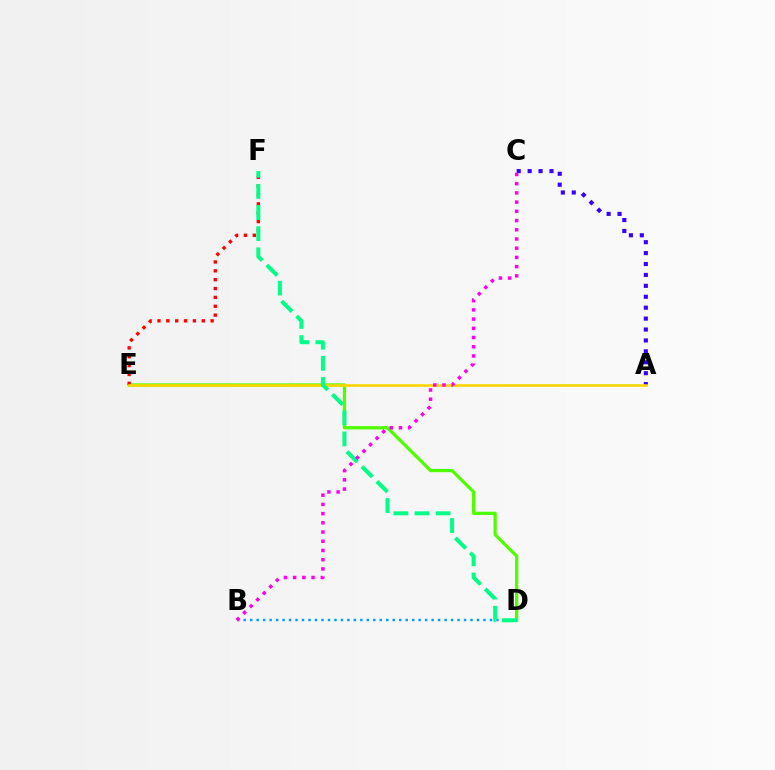{('D', 'E'): [{'color': '#4fff00', 'line_style': 'solid', 'thickness': 2.35}], ('E', 'F'): [{'color': '#ff0000', 'line_style': 'dotted', 'thickness': 2.41}], ('B', 'D'): [{'color': '#009eff', 'line_style': 'dotted', 'thickness': 1.76}], ('A', 'C'): [{'color': '#3700ff', 'line_style': 'dotted', 'thickness': 2.97}], ('A', 'E'): [{'color': '#ffd500', 'line_style': 'solid', 'thickness': 1.87}], ('D', 'F'): [{'color': '#00ff86', 'line_style': 'dashed', 'thickness': 2.87}], ('B', 'C'): [{'color': '#ff00ed', 'line_style': 'dotted', 'thickness': 2.5}]}